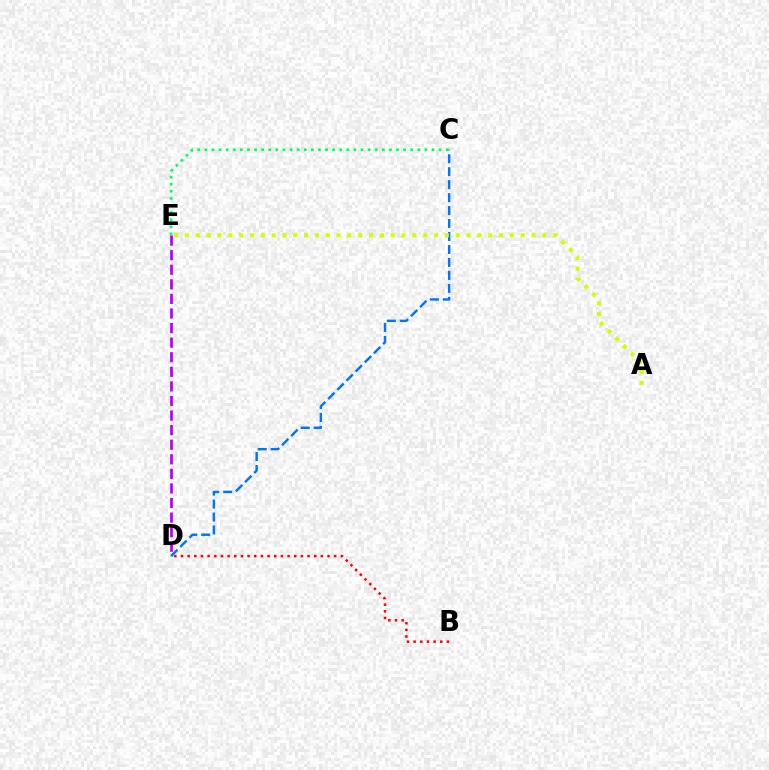{('C', 'E'): [{'color': '#00ff5c', 'line_style': 'dotted', 'thickness': 1.93}], ('D', 'E'): [{'color': '#b900ff', 'line_style': 'dashed', 'thickness': 1.98}], ('C', 'D'): [{'color': '#0074ff', 'line_style': 'dashed', 'thickness': 1.76}], ('B', 'D'): [{'color': '#ff0000', 'line_style': 'dotted', 'thickness': 1.81}], ('A', 'E'): [{'color': '#d1ff00', 'line_style': 'dotted', 'thickness': 2.94}]}